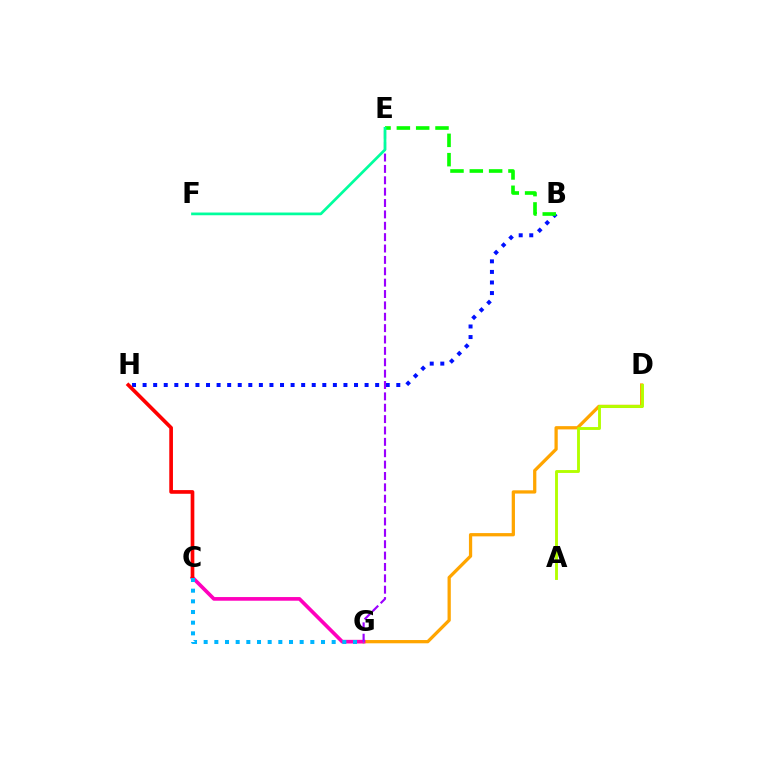{('D', 'G'): [{'color': '#ffa500', 'line_style': 'solid', 'thickness': 2.35}], ('B', 'H'): [{'color': '#0010ff', 'line_style': 'dotted', 'thickness': 2.87}], ('C', 'G'): [{'color': '#ff00bd', 'line_style': 'solid', 'thickness': 2.64}, {'color': '#00b5ff', 'line_style': 'dotted', 'thickness': 2.9}], ('E', 'G'): [{'color': '#9b00ff', 'line_style': 'dashed', 'thickness': 1.54}], ('B', 'E'): [{'color': '#08ff00', 'line_style': 'dashed', 'thickness': 2.63}], ('E', 'F'): [{'color': '#00ff9d', 'line_style': 'solid', 'thickness': 1.96}], ('A', 'D'): [{'color': '#b3ff00', 'line_style': 'solid', 'thickness': 2.07}], ('C', 'H'): [{'color': '#ff0000', 'line_style': 'solid', 'thickness': 2.65}]}